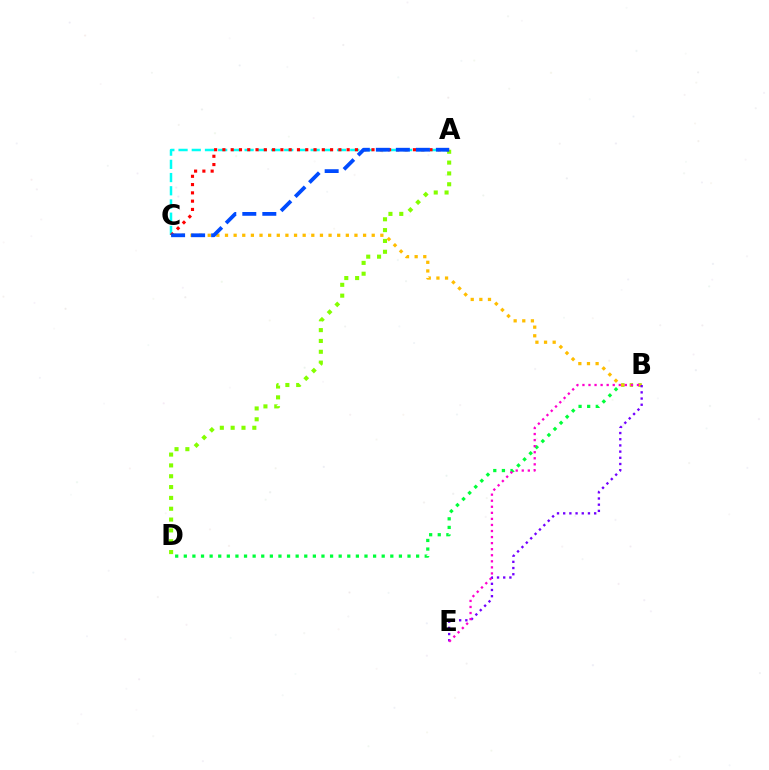{('B', 'D'): [{'color': '#00ff39', 'line_style': 'dotted', 'thickness': 2.34}], ('A', 'D'): [{'color': '#84ff00', 'line_style': 'dotted', 'thickness': 2.94}], ('B', 'C'): [{'color': '#ffbd00', 'line_style': 'dotted', 'thickness': 2.35}], ('A', 'C'): [{'color': '#00fff6', 'line_style': 'dashed', 'thickness': 1.79}, {'color': '#ff0000', 'line_style': 'dotted', 'thickness': 2.25}, {'color': '#004bff', 'line_style': 'dashed', 'thickness': 2.72}], ('B', 'E'): [{'color': '#7200ff', 'line_style': 'dotted', 'thickness': 1.68}, {'color': '#ff00cf', 'line_style': 'dotted', 'thickness': 1.65}]}